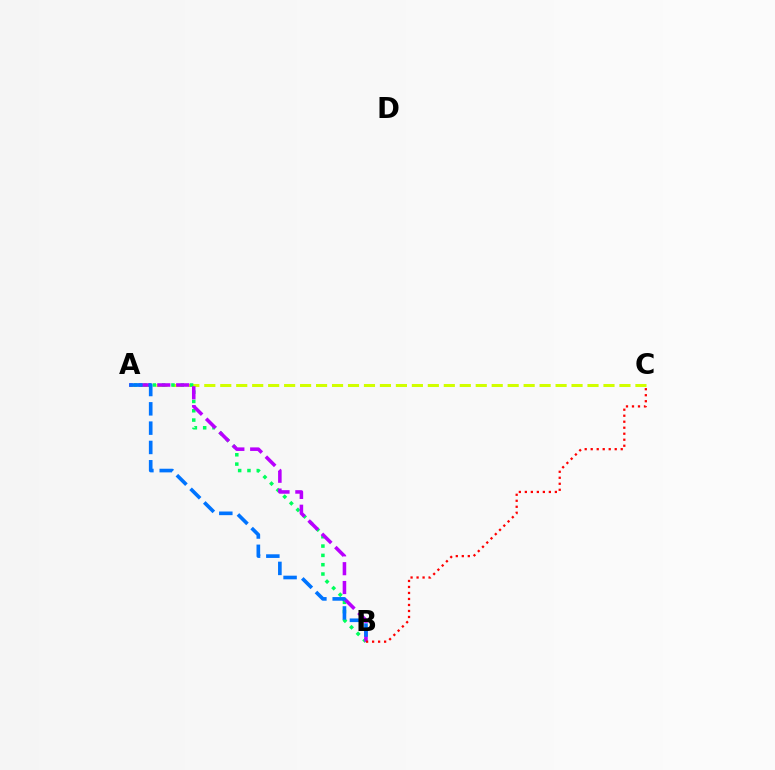{('A', 'C'): [{'color': '#d1ff00', 'line_style': 'dashed', 'thickness': 2.17}], ('A', 'B'): [{'color': '#00ff5c', 'line_style': 'dotted', 'thickness': 2.53}, {'color': '#b900ff', 'line_style': 'dashed', 'thickness': 2.56}, {'color': '#0074ff', 'line_style': 'dashed', 'thickness': 2.62}], ('B', 'C'): [{'color': '#ff0000', 'line_style': 'dotted', 'thickness': 1.63}]}